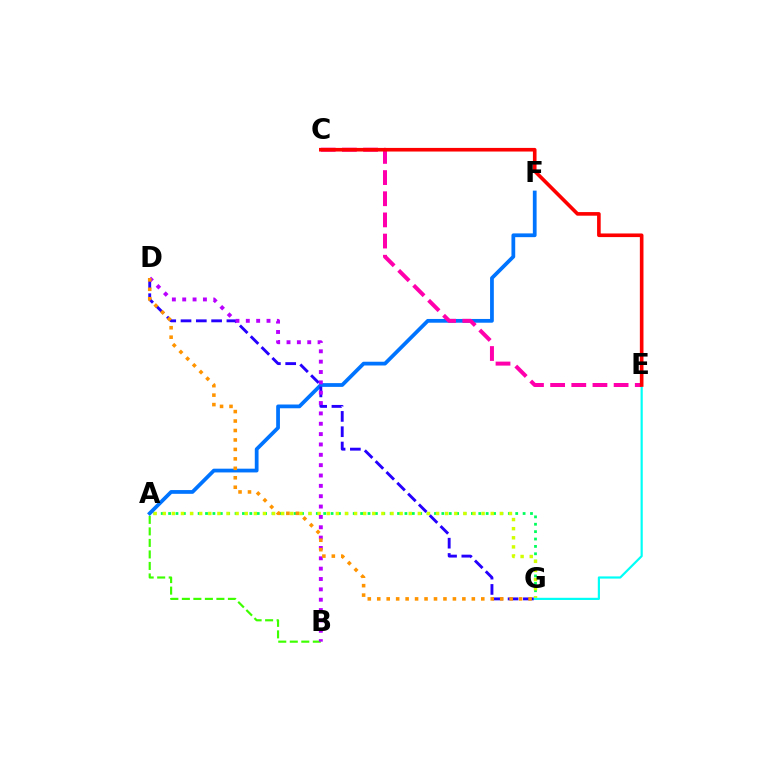{('A', 'G'): [{'color': '#00ff5c', 'line_style': 'dotted', 'thickness': 2.01}, {'color': '#d1ff00', 'line_style': 'dotted', 'thickness': 2.48}], ('A', 'B'): [{'color': '#3dff00', 'line_style': 'dashed', 'thickness': 1.56}], ('E', 'G'): [{'color': '#00fff6', 'line_style': 'solid', 'thickness': 1.57}], ('A', 'F'): [{'color': '#0074ff', 'line_style': 'solid', 'thickness': 2.7}], ('C', 'E'): [{'color': '#ff00ac', 'line_style': 'dashed', 'thickness': 2.87}, {'color': '#ff0000', 'line_style': 'solid', 'thickness': 2.61}], ('D', 'G'): [{'color': '#2500ff', 'line_style': 'dashed', 'thickness': 2.08}, {'color': '#ff9400', 'line_style': 'dotted', 'thickness': 2.57}], ('B', 'D'): [{'color': '#b900ff', 'line_style': 'dotted', 'thickness': 2.81}]}